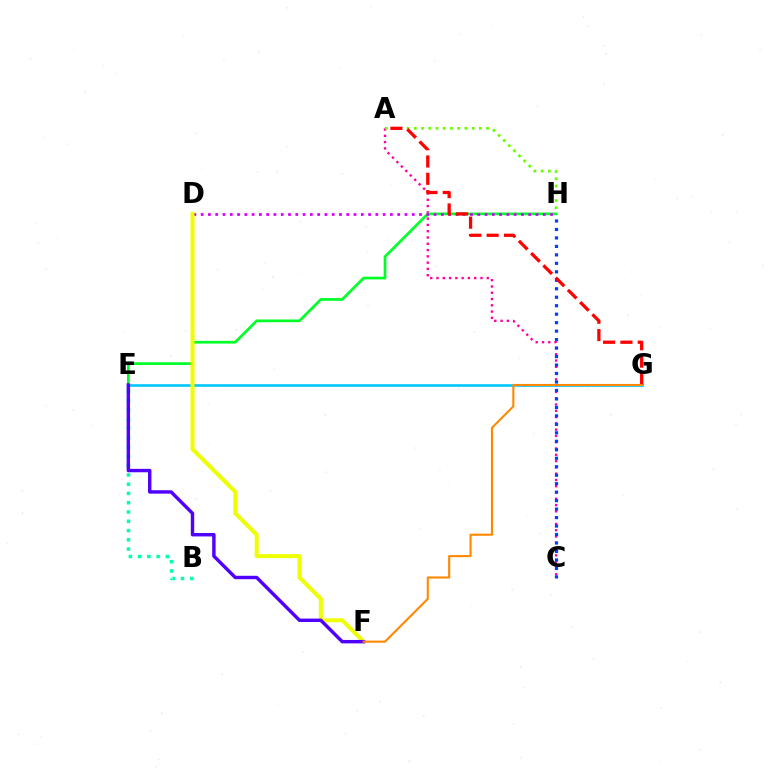{('A', 'C'): [{'color': '#ff00a0', 'line_style': 'dotted', 'thickness': 1.71}], ('C', 'H'): [{'color': '#003fff', 'line_style': 'dotted', 'thickness': 2.3}], ('E', 'G'): [{'color': '#00c7ff', 'line_style': 'solid', 'thickness': 1.88}], ('B', 'E'): [{'color': '#00ffaf', 'line_style': 'dotted', 'thickness': 2.52}], ('E', 'H'): [{'color': '#00ff27', 'line_style': 'solid', 'thickness': 1.95}], ('A', 'H'): [{'color': '#66ff00', 'line_style': 'dotted', 'thickness': 1.96}], ('D', 'H'): [{'color': '#d600ff', 'line_style': 'dotted', 'thickness': 1.98}], ('D', 'F'): [{'color': '#eeff00', 'line_style': 'solid', 'thickness': 2.88}], ('A', 'G'): [{'color': '#ff0000', 'line_style': 'dashed', 'thickness': 2.35}], ('E', 'F'): [{'color': '#4f00ff', 'line_style': 'solid', 'thickness': 2.46}], ('F', 'G'): [{'color': '#ff8800', 'line_style': 'solid', 'thickness': 1.51}]}